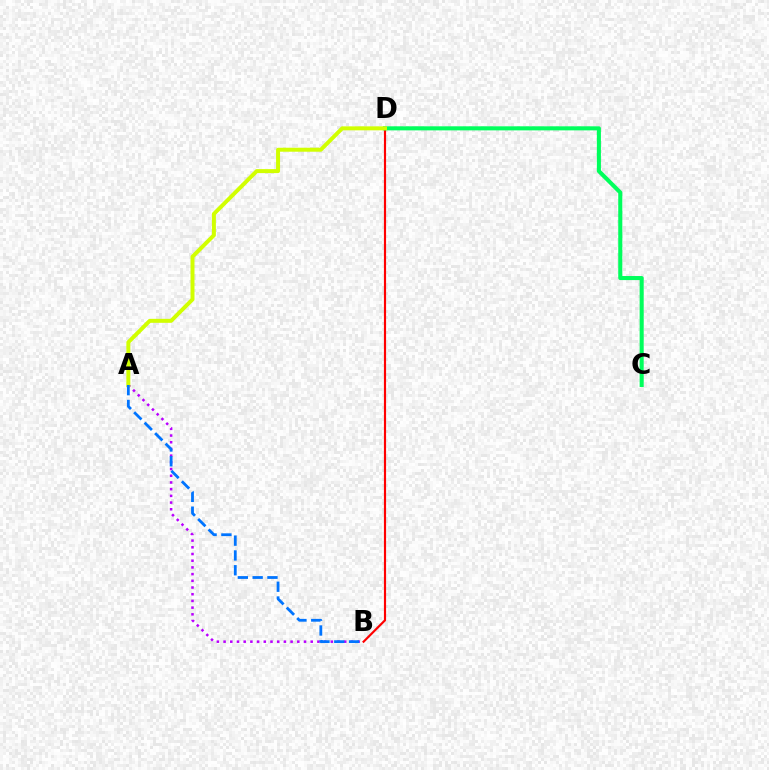{('A', 'B'): [{'color': '#b900ff', 'line_style': 'dotted', 'thickness': 1.82}, {'color': '#0074ff', 'line_style': 'dashed', 'thickness': 2.01}], ('B', 'D'): [{'color': '#ff0000', 'line_style': 'solid', 'thickness': 1.56}], ('C', 'D'): [{'color': '#00ff5c', 'line_style': 'solid', 'thickness': 2.93}], ('A', 'D'): [{'color': '#d1ff00', 'line_style': 'solid', 'thickness': 2.86}]}